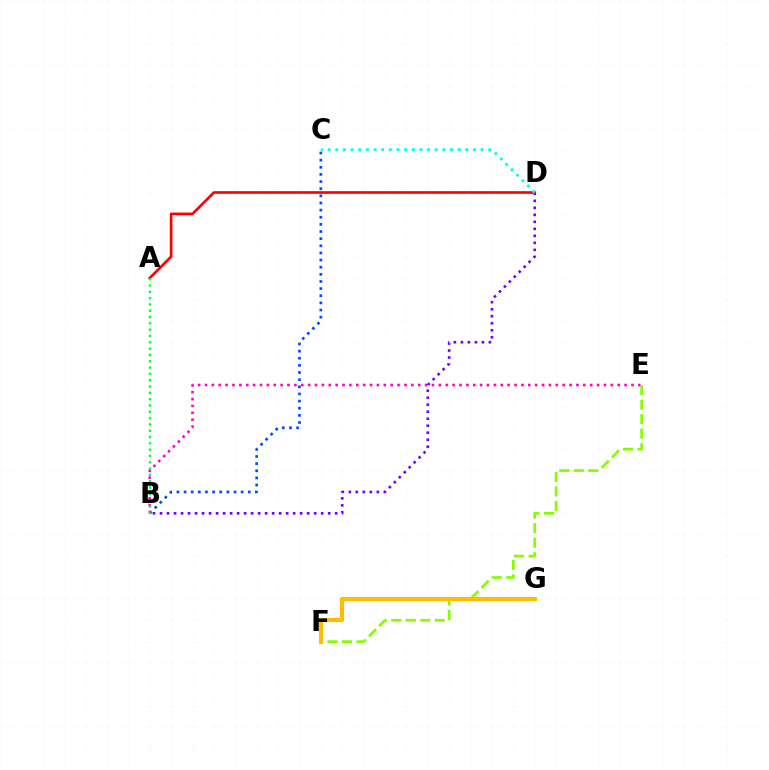{('B', 'C'): [{'color': '#004bff', 'line_style': 'dotted', 'thickness': 1.94}], ('B', 'D'): [{'color': '#7200ff', 'line_style': 'dotted', 'thickness': 1.9}], ('A', 'D'): [{'color': '#ff0000', 'line_style': 'solid', 'thickness': 1.92}], ('C', 'D'): [{'color': '#00fff6', 'line_style': 'dotted', 'thickness': 2.08}], ('B', 'E'): [{'color': '#ff00cf', 'line_style': 'dotted', 'thickness': 1.87}], ('A', 'B'): [{'color': '#00ff39', 'line_style': 'dotted', 'thickness': 1.72}], ('E', 'F'): [{'color': '#84ff00', 'line_style': 'dashed', 'thickness': 1.97}], ('F', 'G'): [{'color': '#ffbd00', 'line_style': 'solid', 'thickness': 2.93}]}